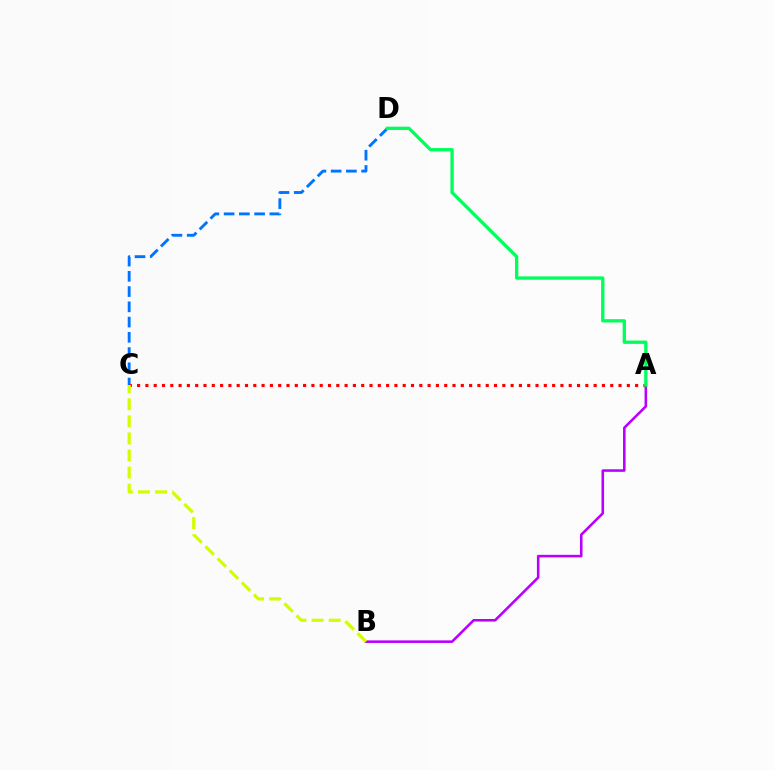{('C', 'D'): [{'color': '#0074ff', 'line_style': 'dashed', 'thickness': 2.07}], ('A', 'B'): [{'color': '#b900ff', 'line_style': 'solid', 'thickness': 1.85}], ('A', 'C'): [{'color': '#ff0000', 'line_style': 'dotted', 'thickness': 2.26}], ('B', 'C'): [{'color': '#d1ff00', 'line_style': 'dashed', 'thickness': 2.32}], ('A', 'D'): [{'color': '#00ff5c', 'line_style': 'solid', 'thickness': 2.38}]}